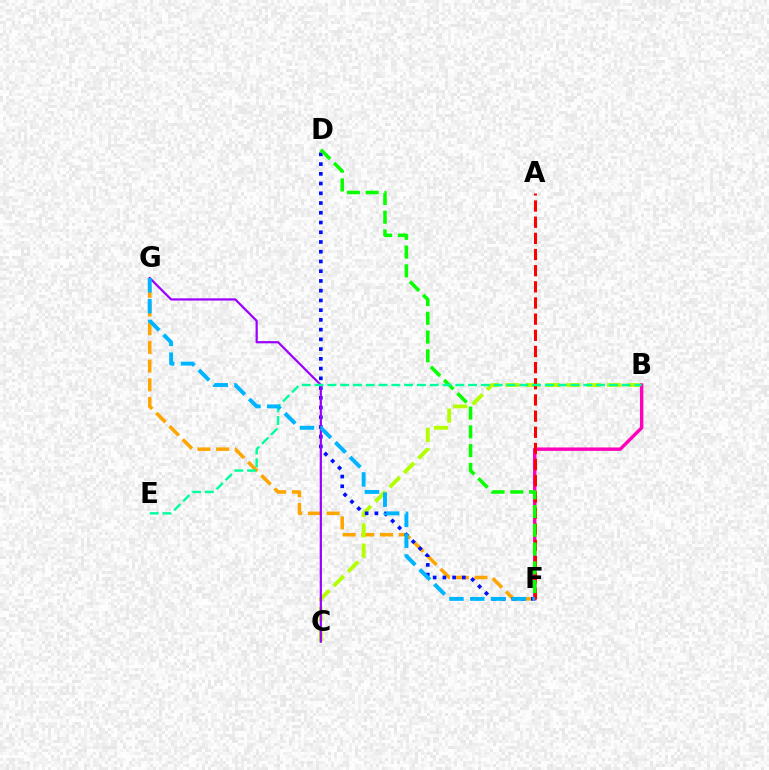{('F', 'G'): [{'color': '#ffa500', 'line_style': 'dashed', 'thickness': 2.54}, {'color': '#00b5ff', 'line_style': 'dashed', 'thickness': 2.83}], ('B', 'C'): [{'color': '#b3ff00', 'line_style': 'dashed', 'thickness': 2.76}], ('D', 'F'): [{'color': '#0010ff', 'line_style': 'dotted', 'thickness': 2.65}, {'color': '#08ff00', 'line_style': 'dashed', 'thickness': 2.55}], ('B', 'F'): [{'color': '#ff00bd', 'line_style': 'solid', 'thickness': 2.46}], ('A', 'F'): [{'color': '#ff0000', 'line_style': 'dashed', 'thickness': 2.2}], ('C', 'G'): [{'color': '#9b00ff', 'line_style': 'solid', 'thickness': 1.59}], ('B', 'E'): [{'color': '#00ff9d', 'line_style': 'dashed', 'thickness': 1.74}]}